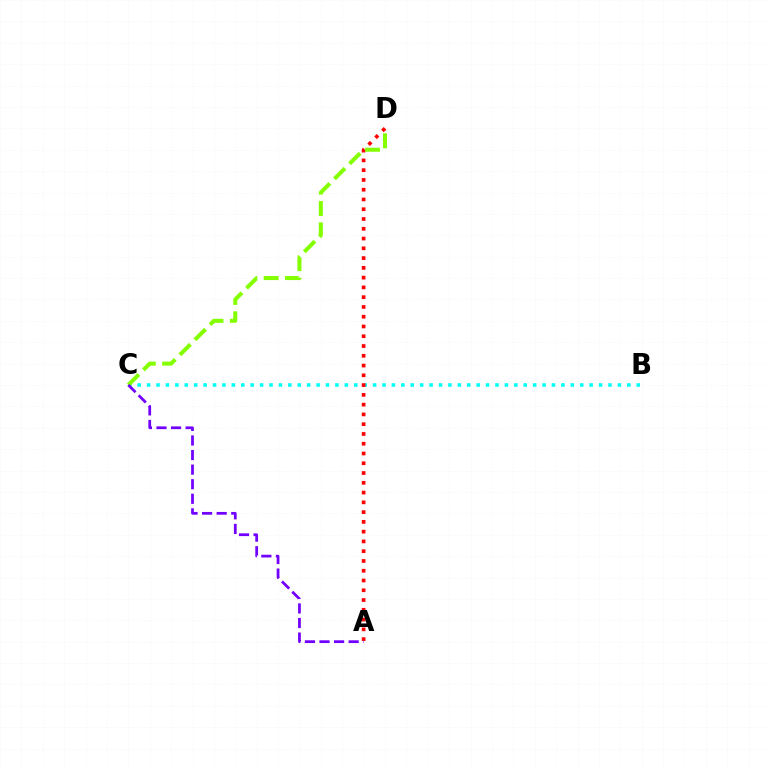{('B', 'C'): [{'color': '#00fff6', 'line_style': 'dotted', 'thickness': 2.56}], ('A', 'D'): [{'color': '#ff0000', 'line_style': 'dotted', 'thickness': 2.65}], ('C', 'D'): [{'color': '#84ff00', 'line_style': 'dashed', 'thickness': 2.9}], ('A', 'C'): [{'color': '#7200ff', 'line_style': 'dashed', 'thickness': 1.98}]}